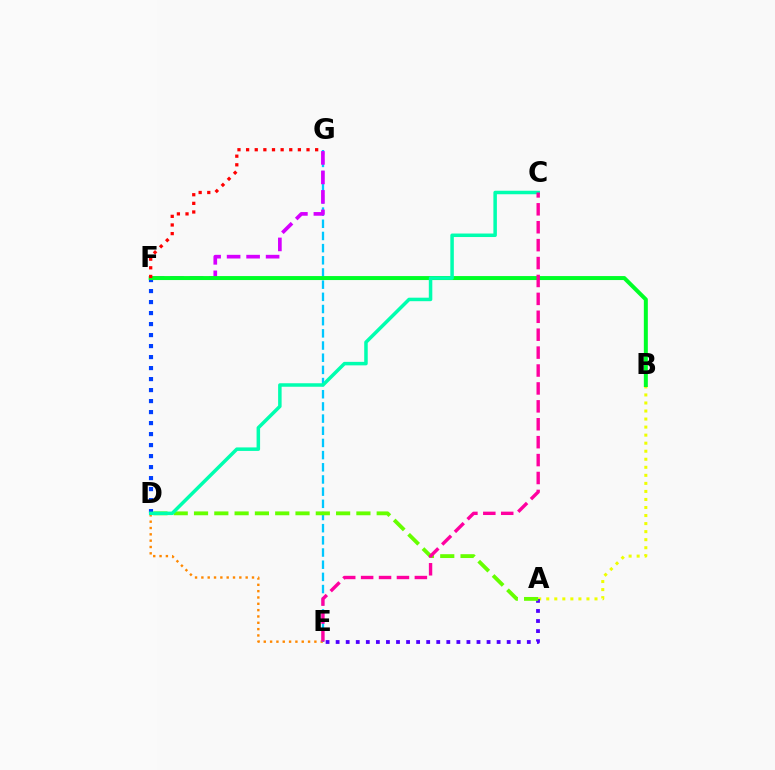{('D', 'E'): [{'color': '#ff8800', 'line_style': 'dotted', 'thickness': 1.72}], ('A', 'B'): [{'color': '#eeff00', 'line_style': 'dotted', 'thickness': 2.18}], ('A', 'E'): [{'color': '#4f00ff', 'line_style': 'dotted', 'thickness': 2.73}], ('E', 'G'): [{'color': '#00c7ff', 'line_style': 'dashed', 'thickness': 1.65}], ('D', 'F'): [{'color': '#003fff', 'line_style': 'dotted', 'thickness': 2.99}], ('F', 'G'): [{'color': '#d600ff', 'line_style': 'dashed', 'thickness': 2.65}, {'color': '#ff0000', 'line_style': 'dotted', 'thickness': 2.34}], ('A', 'D'): [{'color': '#66ff00', 'line_style': 'dashed', 'thickness': 2.76}], ('B', 'F'): [{'color': '#00ff27', 'line_style': 'solid', 'thickness': 2.87}], ('C', 'D'): [{'color': '#00ffaf', 'line_style': 'solid', 'thickness': 2.52}], ('C', 'E'): [{'color': '#ff00a0', 'line_style': 'dashed', 'thickness': 2.43}]}